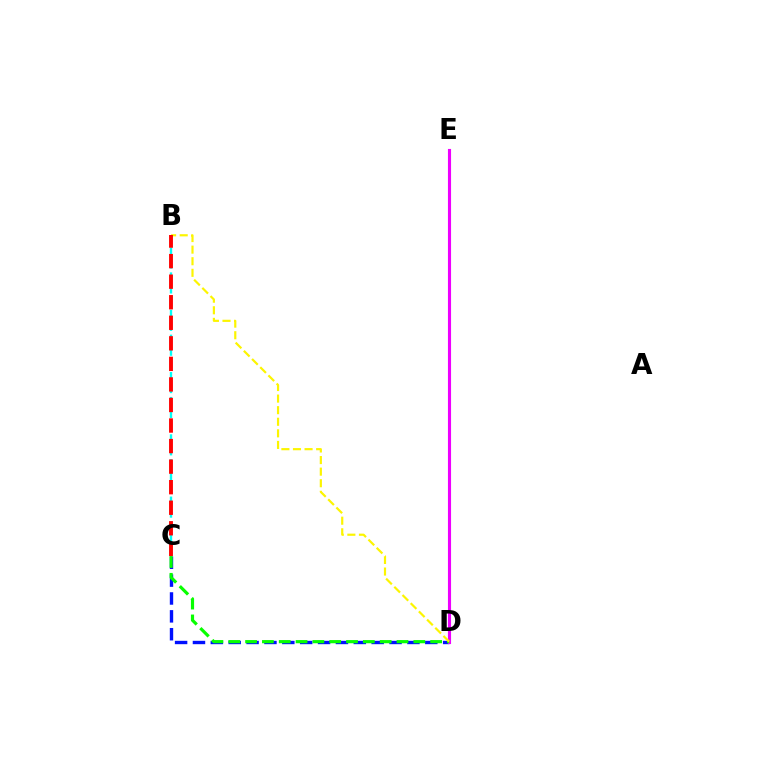{('C', 'D'): [{'color': '#0010ff', 'line_style': 'dashed', 'thickness': 2.43}, {'color': '#08ff00', 'line_style': 'dashed', 'thickness': 2.29}], ('D', 'E'): [{'color': '#ee00ff', 'line_style': 'solid', 'thickness': 2.24}], ('B', 'C'): [{'color': '#00fff6', 'line_style': 'dashed', 'thickness': 1.69}, {'color': '#ff0000', 'line_style': 'dashed', 'thickness': 2.79}], ('B', 'D'): [{'color': '#fcf500', 'line_style': 'dashed', 'thickness': 1.57}]}